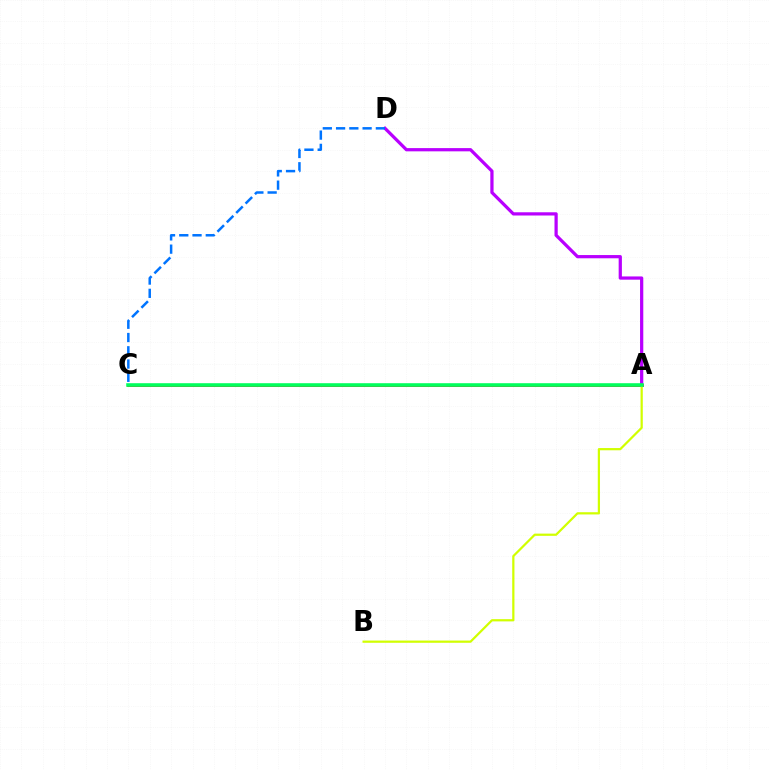{('A', 'C'): [{'color': '#ff0000', 'line_style': 'solid', 'thickness': 1.98}, {'color': '#00ff5c', 'line_style': 'solid', 'thickness': 2.58}], ('A', 'D'): [{'color': '#b900ff', 'line_style': 'solid', 'thickness': 2.33}], ('A', 'B'): [{'color': '#d1ff00', 'line_style': 'solid', 'thickness': 1.61}], ('C', 'D'): [{'color': '#0074ff', 'line_style': 'dashed', 'thickness': 1.8}]}